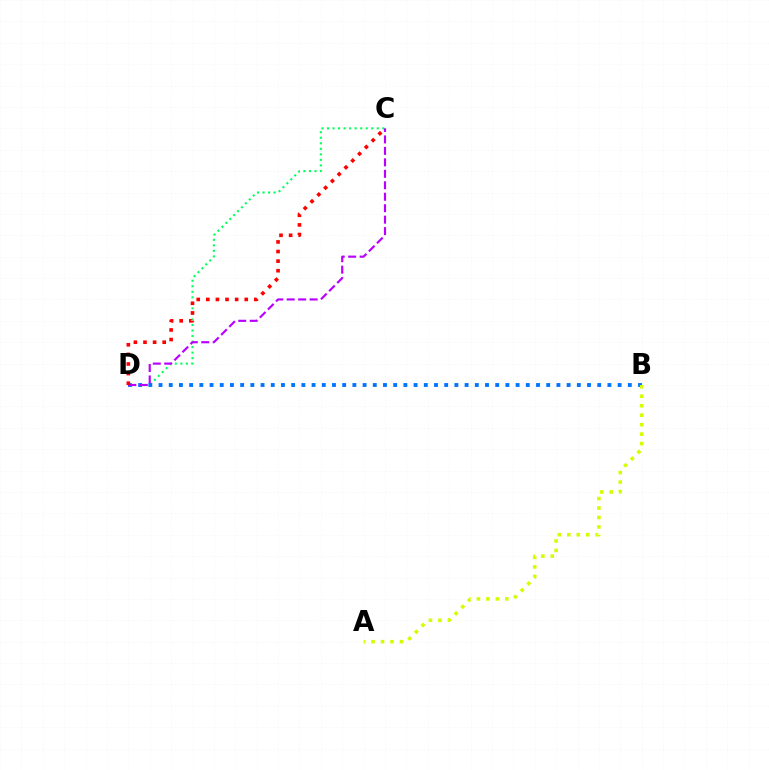{('C', 'D'): [{'color': '#00ff5c', 'line_style': 'dotted', 'thickness': 1.5}, {'color': '#b900ff', 'line_style': 'dashed', 'thickness': 1.56}, {'color': '#ff0000', 'line_style': 'dotted', 'thickness': 2.61}], ('B', 'D'): [{'color': '#0074ff', 'line_style': 'dotted', 'thickness': 2.77}], ('A', 'B'): [{'color': '#d1ff00', 'line_style': 'dotted', 'thickness': 2.57}]}